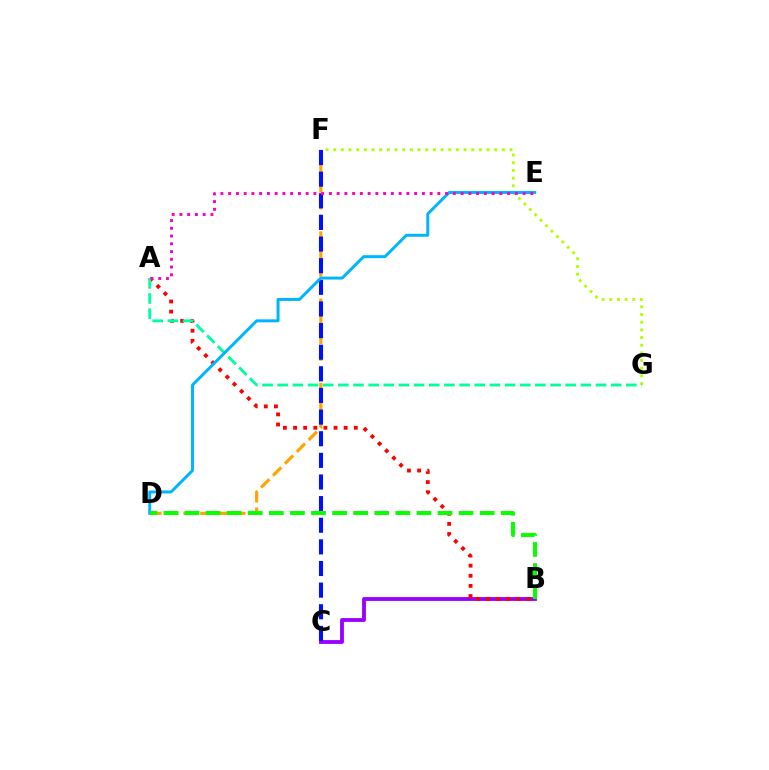{('B', 'C'): [{'color': '#9b00ff', 'line_style': 'solid', 'thickness': 2.77}], ('D', 'F'): [{'color': '#ffa500', 'line_style': 'dashed', 'thickness': 2.29}], ('A', 'B'): [{'color': '#ff0000', 'line_style': 'dotted', 'thickness': 2.75}], ('C', 'F'): [{'color': '#0010ff', 'line_style': 'dashed', 'thickness': 2.94}], ('F', 'G'): [{'color': '#b3ff00', 'line_style': 'dotted', 'thickness': 2.08}], ('A', 'G'): [{'color': '#00ff9d', 'line_style': 'dashed', 'thickness': 2.06}], ('D', 'E'): [{'color': '#00b5ff', 'line_style': 'solid', 'thickness': 2.13}], ('B', 'D'): [{'color': '#08ff00', 'line_style': 'dashed', 'thickness': 2.86}], ('A', 'E'): [{'color': '#ff00bd', 'line_style': 'dotted', 'thickness': 2.11}]}